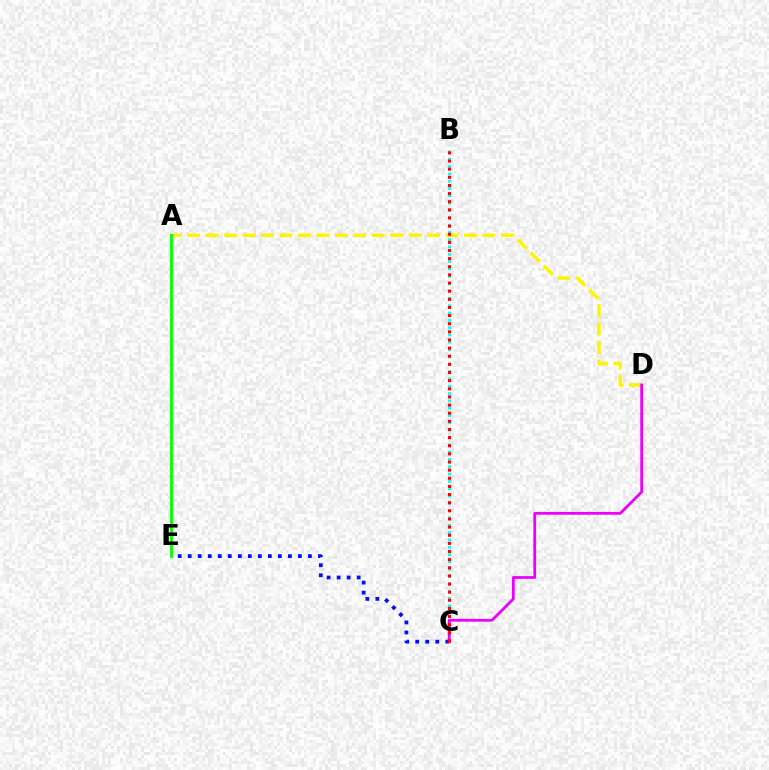{('B', 'C'): [{'color': '#00fff6', 'line_style': 'dotted', 'thickness': 1.99}, {'color': '#ff0000', 'line_style': 'dotted', 'thickness': 2.21}], ('C', 'E'): [{'color': '#0010ff', 'line_style': 'dotted', 'thickness': 2.72}], ('A', 'D'): [{'color': '#fcf500', 'line_style': 'dashed', 'thickness': 2.51}], ('A', 'E'): [{'color': '#08ff00', 'line_style': 'solid', 'thickness': 2.06}], ('C', 'D'): [{'color': '#ee00ff', 'line_style': 'solid', 'thickness': 2.01}]}